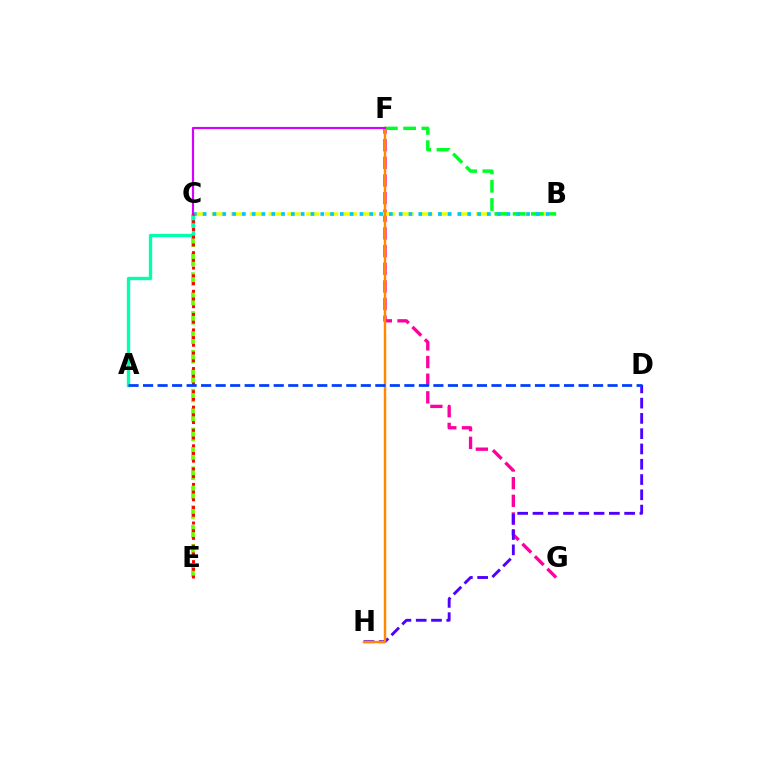{('C', 'E'): [{'color': '#66ff00', 'line_style': 'dashed', 'thickness': 2.64}, {'color': '#ff0000', 'line_style': 'dotted', 'thickness': 2.1}], ('F', 'G'): [{'color': '#ff00a0', 'line_style': 'dashed', 'thickness': 2.4}], ('B', 'C'): [{'color': '#eeff00', 'line_style': 'dashed', 'thickness': 2.56}, {'color': '#00c7ff', 'line_style': 'dotted', 'thickness': 2.66}], ('B', 'F'): [{'color': '#00ff27', 'line_style': 'dashed', 'thickness': 2.48}], ('A', 'C'): [{'color': '#00ffaf', 'line_style': 'solid', 'thickness': 2.41}], ('D', 'H'): [{'color': '#4f00ff', 'line_style': 'dashed', 'thickness': 2.08}], ('F', 'H'): [{'color': '#ff8800', 'line_style': 'solid', 'thickness': 1.76}], ('C', 'F'): [{'color': '#d600ff', 'line_style': 'solid', 'thickness': 1.56}], ('A', 'D'): [{'color': '#003fff', 'line_style': 'dashed', 'thickness': 1.97}]}